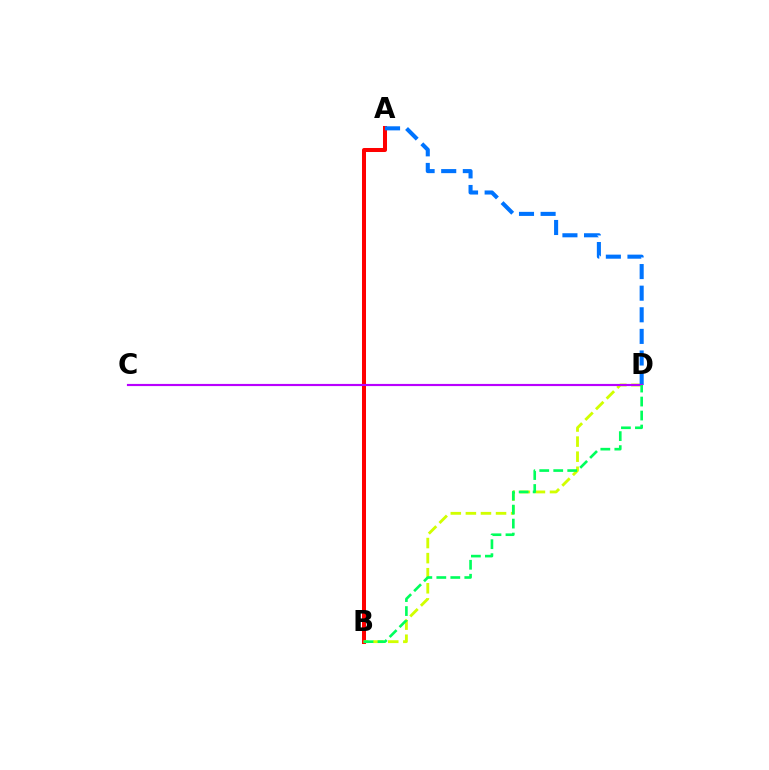{('A', 'B'): [{'color': '#ff0000', 'line_style': 'solid', 'thickness': 2.89}], ('B', 'D'): [{'color': '#d1ff00', 'line_style': 'dashed', 'thickness': 2.05}, {'color': '#00ff5c', 'line_style': 'dashed', 'thickness': 1.9}], ('A', 'D'): [{'color': '#0074ff', 'line_style': 'dashed', 'thickness': 2.94}], ('C', 'D'): [{'color': '#b900ff', 'line_style': 'solid', 'thickness': 1.56}]}